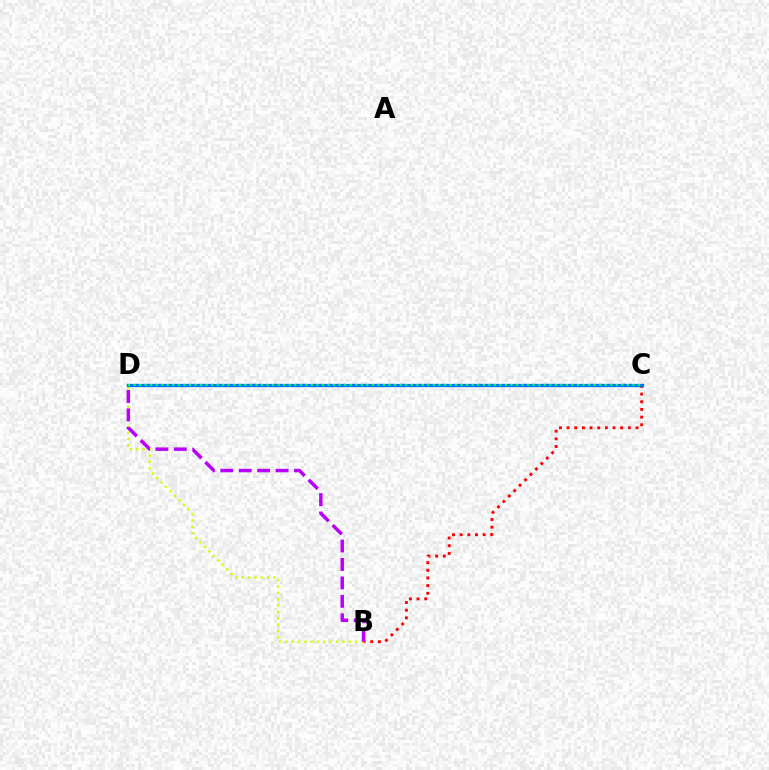{('B', 'C'): [{'color': '#ff0000', 'line_style': 'dotted', 'thickness': 2.08}], ('C', 'D'): [{'color': '#0074ff', 'line_style': 'solid', 'thickness': 2.36}, {'color': '#00ff5c', 'line_style': 'dotted', 'thickness': 1.51}], ('B', 'D'): [{'color': '#d1ff00', 'line_style': 'dotted', 'thickness': 1.72}, {'color': '#b900ff', 'line_style': 'dashed', 'thickness': 2.5}]}